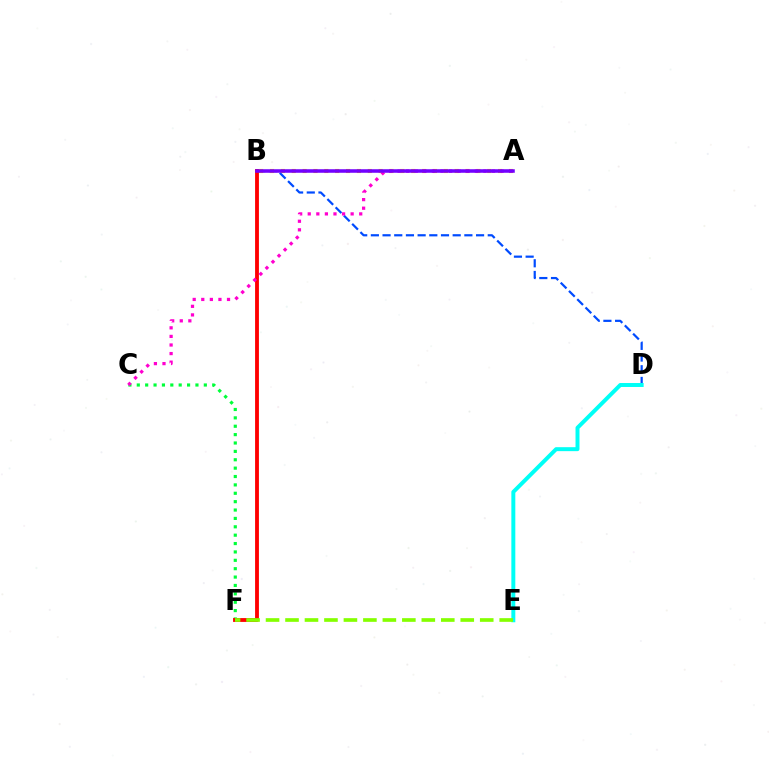{('C', 'F'): [{'color': '#00ff39', 'line_style': 'dotted', 'thickness': 2.28}], ('B', 'D'): [{'color': '#004bff', 'line_style': 'dashed', 'thickness': 1.59}], ('A', 'B'): [{'color': '#ffbd00', 'line_style': 'dotted', 'thickness': 2.95}, {'color': '#7200ff', 'line_style': 'solid', 'thickness': 2.55}], ('B', 'F'): [{'color': '#ff0000', 'line_style': 'solid', 'thickness': 2.76}], ('A', 'C'): [{'color': '#ff00cf', 'line_style': 'dotted', 'thickness': 2.33}], ('D', 'E'): [{'color': '#00fff6', 'line_style': 'solid', 'thickness': 2.85}], ('E', 'F'): [{'color': '#84ff00', 'line_style': 'dashed', 'thickness': 2.65}]}